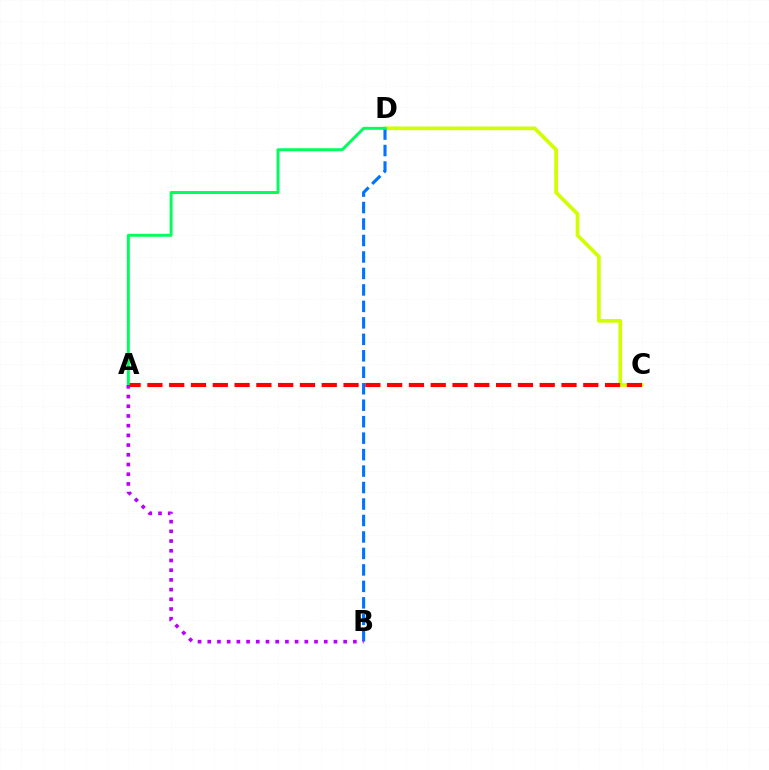{('C', 'D'): [{'color': '#d1ff00', 'line_style': 'solid', 'thickness': 2.67}], ('A', 'C'): [{'color': '#ff0000', 'line_style': 'dashed', 'thickness': 2.96}], ('B', 'D'): [{'color': '#0074ff', 'line_style': 'dashed', 'thickness': 2.24}], ('A', 'D'): [{'color': '#00ff5c', 'line_style': 'solid', 'thickness': 2.13}], ('A', 'B'): [{'color': '#b900ff', 'line_style': 'dotted', 'thickness': 2.64}]}